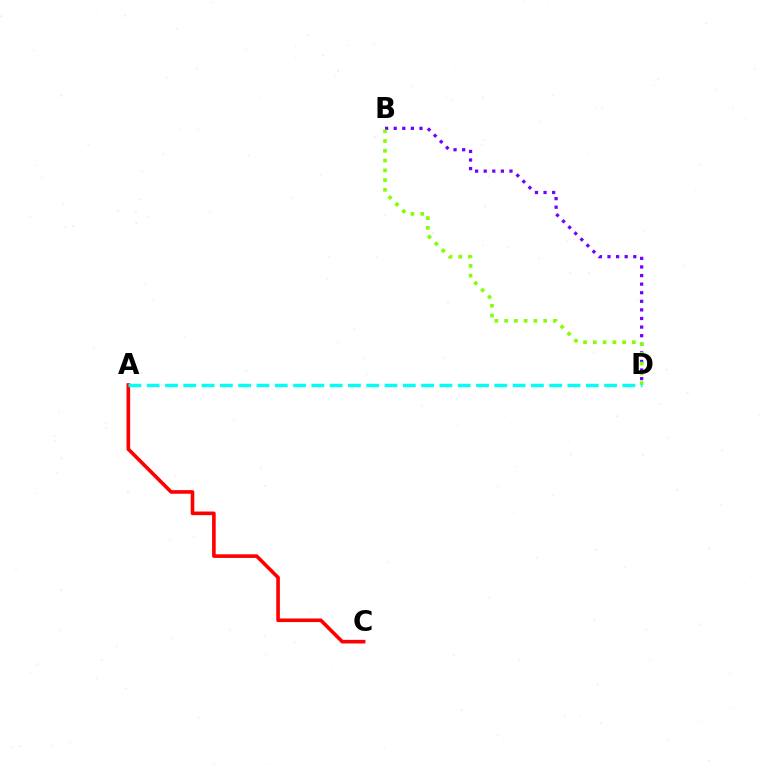{('A', 'C'): [{'color': '#ff0000', 'line_style': 'solid', 'thickness': 2.61}], ('B', 'D'): [{'color': '#7200ff', 'line_style': 'dotted', 'thickness': 2.33}, {'color': '#84ff00', 'line_style': 'dotted', 'thickness': 2.65}], ('A', 'D'): [{'color': '#00fff6', 'line_style': 'dashed', 'thickness': 2.49}]}